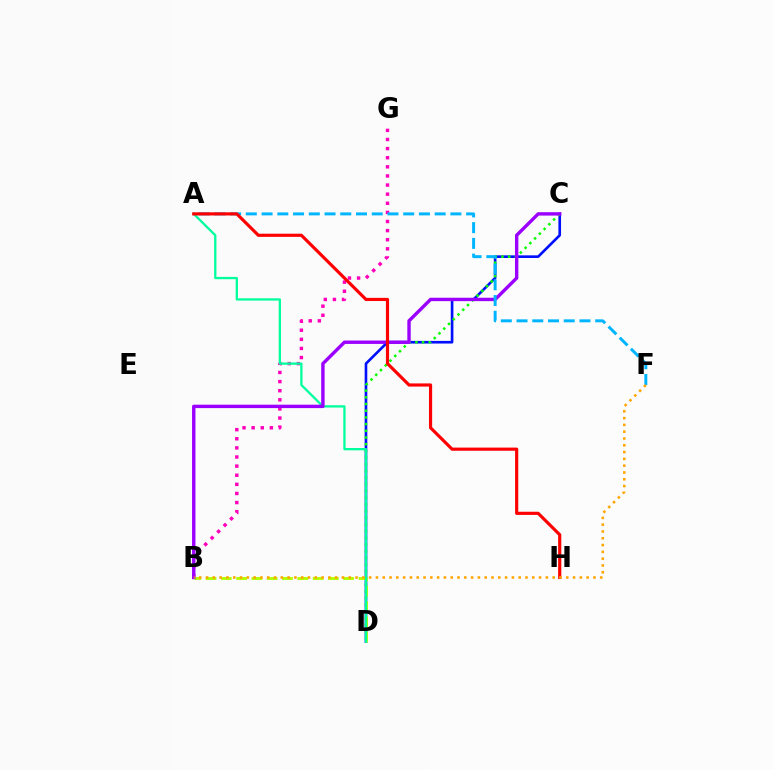{('B', 'G'): [{'color': '#ff00bd', 'line_style': 'dotted', 'thickness': 2.48}], ('C', 'D'): [{'color': '#0010ff', 'line_style': 'solid', 'thickness': 1.91}, {'color': '#08ff00', 'line_style': 'dotted', 'thickness': 1.82}], ('B', 'D'): [{'color': '#b3ff00', 'line_style': 'dashed', 'thickness': 2.08}], ('A', 'D'): [{'color': '#00ff9d', 'line_style': 'solid', 'thickness': 1.65}], ('B', 'C'): [{'color': '#9b00ff', 'line_style': 'solid', 'thickness': 2.45}], ('A', 'F'): [{'color': '#00b5ff', 'line_style': 'dashed', 'thickness': 2.14}], ('A', 'H'): [{'color': '#ff0000', 'line_style': 'solid', 'thickness': 2.28}], ('B', 'F'): [{'color': '#ffa500', 'line_style': 'dotted', 'thickness': 1.85}]}